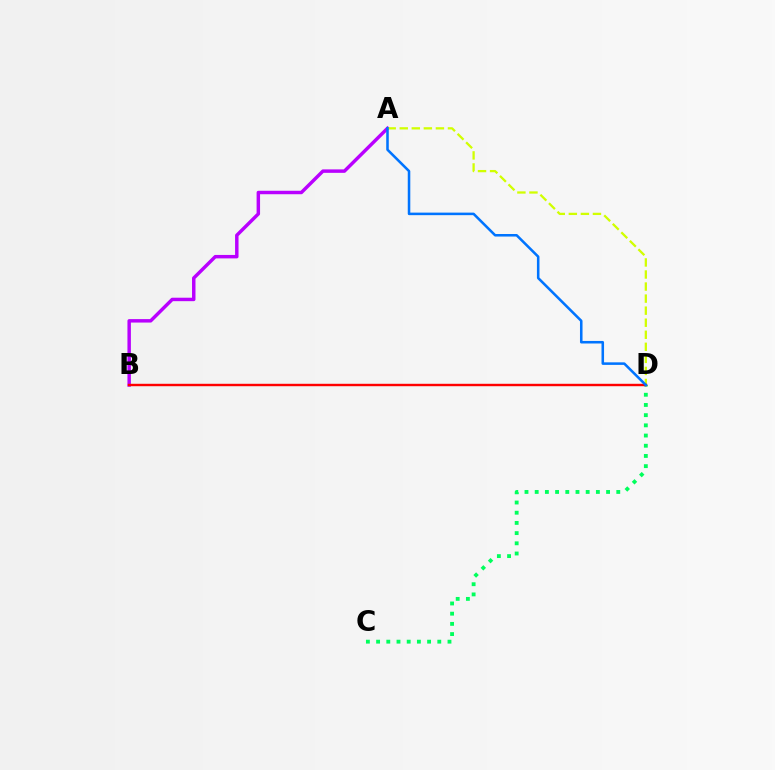{('C', 'D'): [{'color': '#00ff5c', 'line_style': 'dotted', 'thickness': 2.77}], ('A', 'B'): [{'color': '#b900ff', 'line_style': 'solid', 'thickness': 2.49}], ('A', 'D'): [{'color': '#d1ff00', 'line_style': 'dashed', 'thickness': 1.64}, {'color': '#0074ff', 'line_style': 'solid', 'thickness': 1.83}], ('B', 'D'): [{'color': '#ff0000', 'line_style': 'solid', 'thickness': 1.74}]}